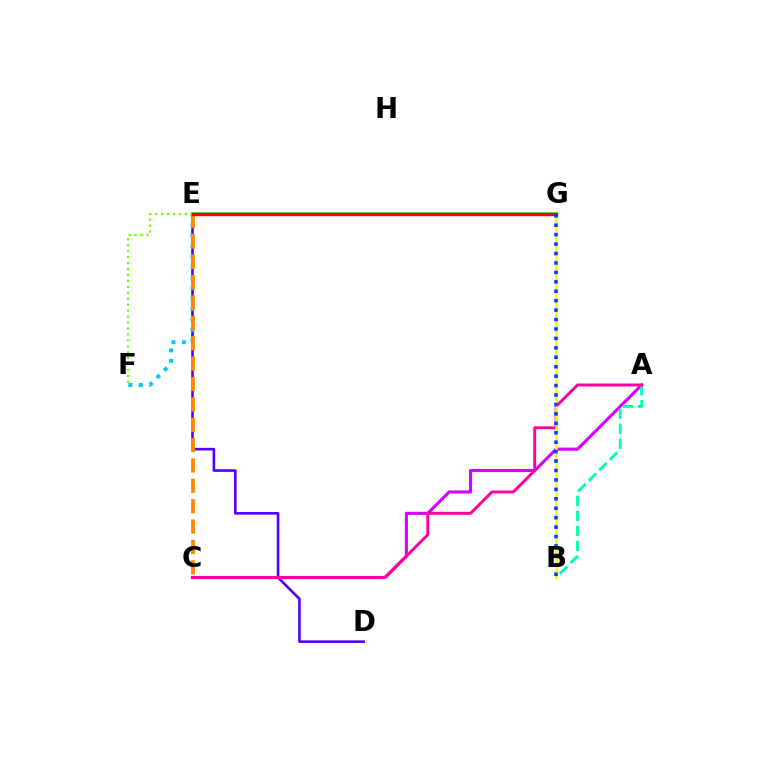{('A', 'C'): [{'color': '#d600ff', 'line_style': 'solid', 'thickness': 2.22}, {'color': '#ff00a0', 'line_style': 'solid', 'thickness': 2.12}], ('D', 'E'): [{'color': '#4f00ff', 'line_style': 'solid', 'thickness': 1.88}], ('E', 'G'): [{'color': '#00ff27', 'line_style': 'solid', 'thickness': 2.57}, {'color': '#ff0000', 'line_style': 'solid', 'thickness': 2.45}], ('E', 'F'): [{'color': '#00c7ff', 'line_style': 'dotted', 'thickness': 2.85}, {'color': '#66ff00', 'line_style': 'dotted', 'thickness': 1.61}], ('A', 'B'): [{'color': '#00ffaf', 'line_style': 'dashed', 'thickness': 2.04}], ('B', 'G'): [{'color': '#eeff00', 'line_style': 'solid', 'thickness': 1.83}, {'color': '#003fff', 'line_style': 'dotted', 'thickness': 2.56}], ('C', 'E'): [{'color': '#ff8800', 'line_style': 'dashed', 'thickness': 2.77}]}